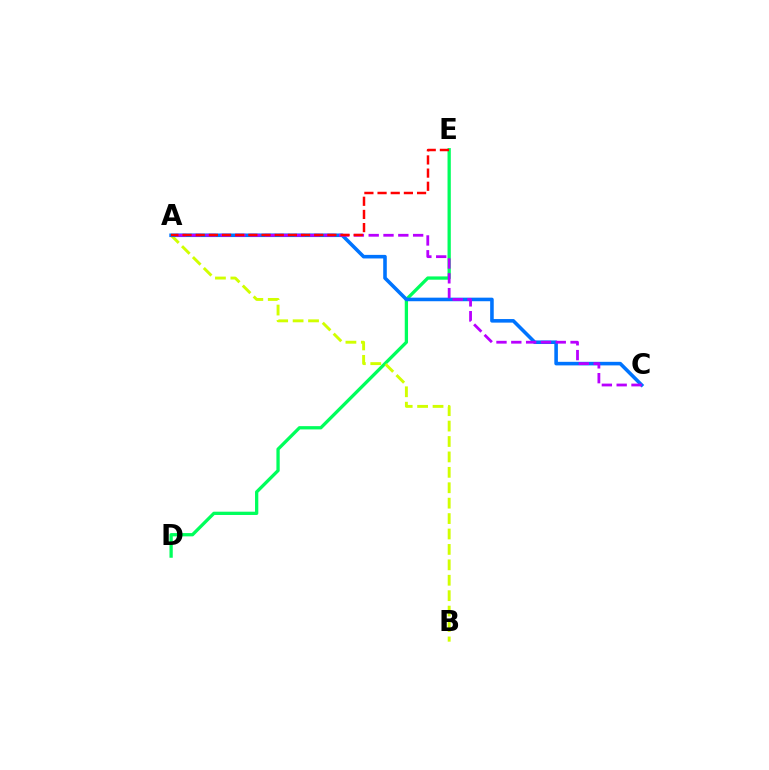{('D', 'E'): [{'color': '#00ff5c', 'line_style': 'solid', 'thickness': 2.36}], ('A', 'B'): [{'color': '#d1ff00', 'line_style': 'dashed', 'thickness': 2.09}], ('A', 'C'): [{'color': '#0074ff', 'line_style': 'solid', 'thickness': 2.57}, {'color': '#b900ff', 'line_style': 'dashed', 'thickness': 2.01}], ('A', 'E'): [{'color': '#ff0000', 'line_style': 'dashed', 'thickness': 1.79}]}